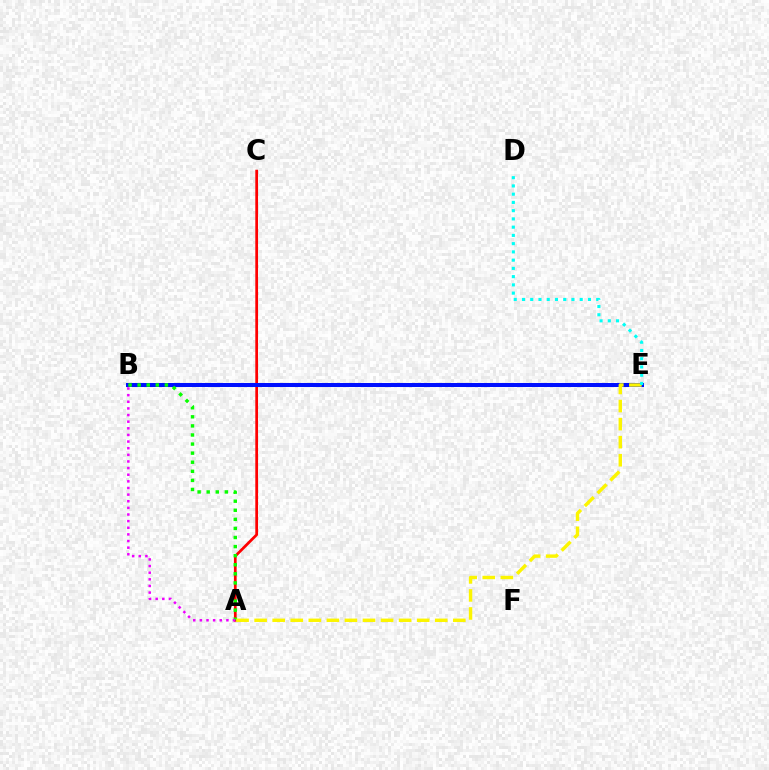{('A', 'C'): [{'color': '#ff0000', 'line_style': 'solid', 'thickness': 1.97}], ('B', 'E'): [{'color': '#0010ff', 'line_style': 'solid', 'thickness': 2.89}], ('A', 'B'): [{'color': '#08ff00', 'line_style': 'dotted', 'thickness': 2.47}, {'color': '#ee00ff', 'line_style': 'dotted', 'thickness': 1.8}], ('A', 'E'): [{'color': '#fcf500', 'line_style': 'dashed', 'thickness': 2.45}], ('D', 'E'): [{'color': '#00fff6', 'line_style': 'dotted', 'thickness': 2.24}]}